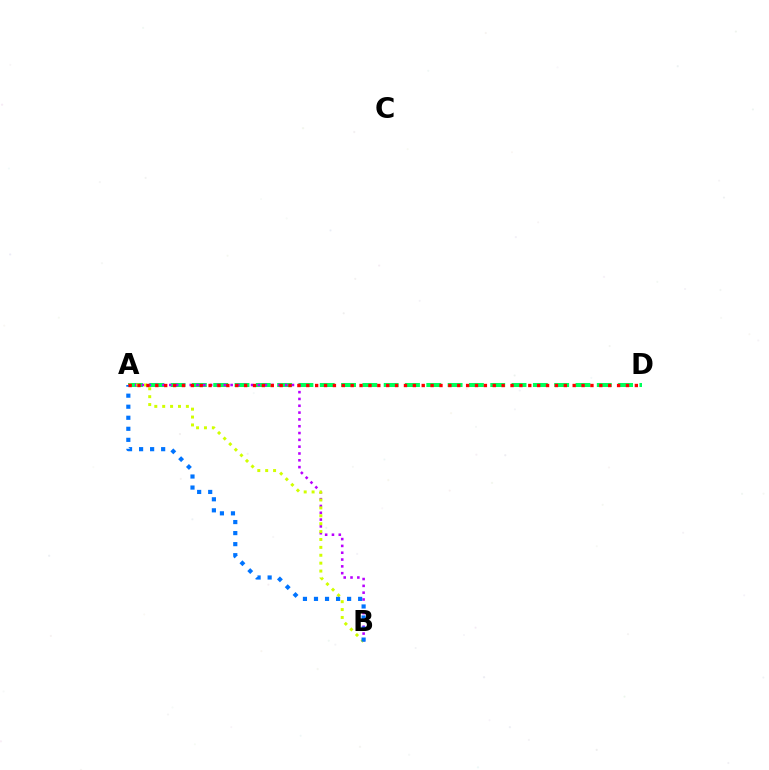{('A', 'D'): [{'color': '#00ff5c', 'line_style': 'dashed', 'thickness': 2.9}, {'color': '#ff0000', 'line_style': 'dotted', 'thickness': 2.41}], ('A', 'B'): [{'color': '#b900ff', 'line_style': 'dotted', 'thickness': 1.85}, {'color': '#d1ff00', 'line_style': 'dotted', 'thickness': 2.15}, {'color': '#0074ff', 'line_style': 'dotted', 'thickness': 3.0}]}